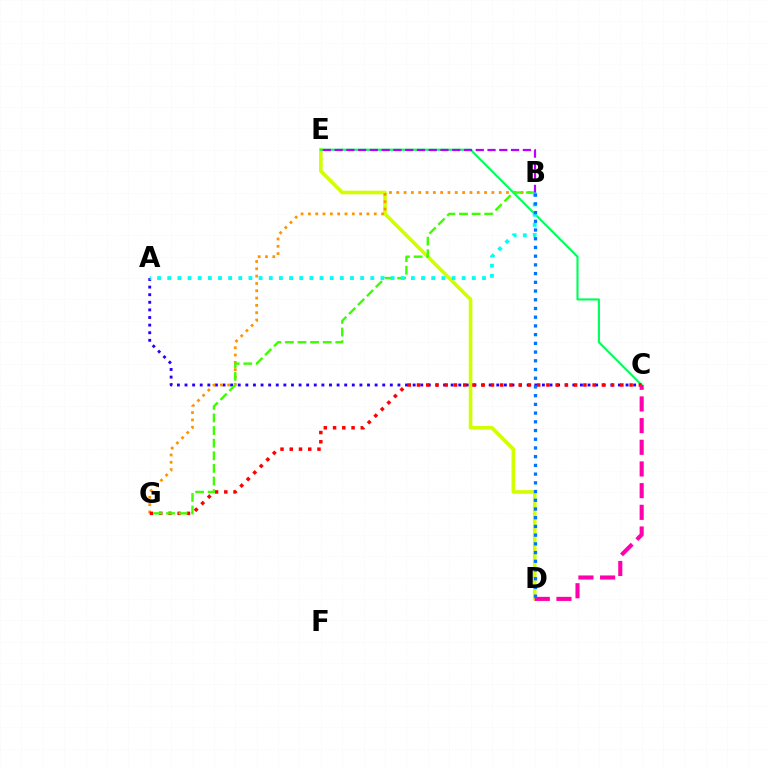{('A', 'C'): [{'color': '#2500ff', 'line_style': 'dotted', 'thickness': 2.07}], ('D', 'E'): [{'color': '#d1ff00', 'line_style': 'solid', 'thickness': 2.61}], ('B', 'G'): [{'color': '#ff9400', 'line_style': 'dotted', 'thickness': 1.99}, {'color': '#3dff00', 'line_style': 'dashed', 'thickness': 1.71}], ('C', 'E'): [{'color': '#00ff5c', 'line_style': 'solid', 'thickness': 1.54}], ('C', 'G'): [{'color': '#ff0000', 'line_style': 'dotted', 'thickness': 2.51}], ('B', 'E'): [{'color': '#b900ff', 'line_style': 'dashed', 'thickness': 1.6}], ('A', 'B'): [{'color': '#00fff6', 'line_style': 'dotted', 'thickness': 2.76}], ('C', 'D'): [{'color': '#ff00ac', 'line_style': 'dashed', 'thickness': 2.94}], ('B', 'D'): [{'color': '#0074ff', 'line_style': 'dotted', 'thickness': 2.37}]}